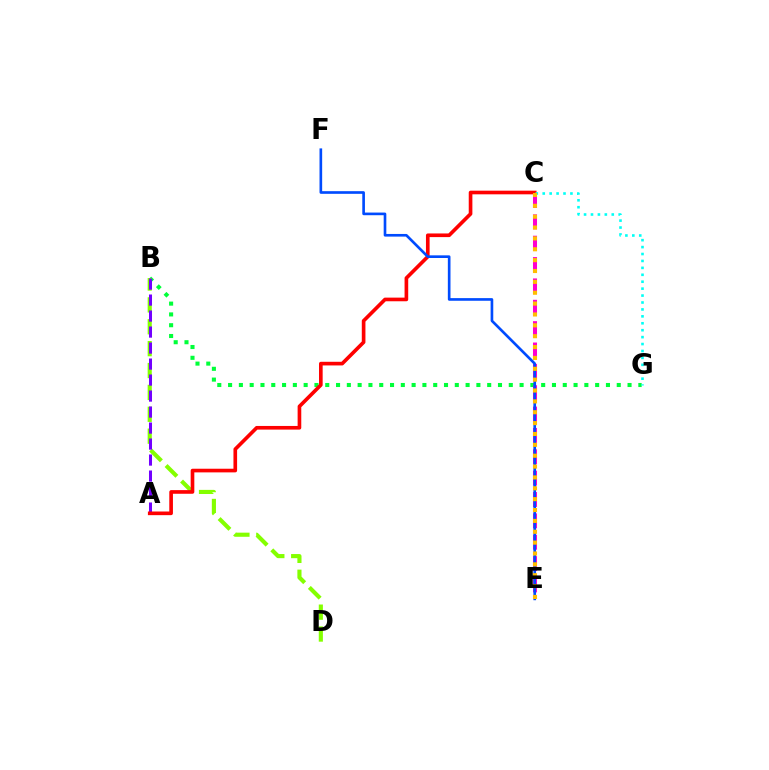{('B', 'G'): [{'color': '#00ff39', 'line_style': 'dotted', 'thickness': 2.93}], ('B', 'D'): [{'color': '#84ff00', 'line_style': 'dashed', 'thickness': 2.97}], ('A', 'B'): [{'color': '#7200ff', 'line_style': 'dashed', 'thickness': 2.17}], ('A', 'C'): [{'color': '#ff0000', 'line_style': 'solid', 'thickness': 2.63}], ('C', 'E'): [{'color': '#ff00cf', 'line_style': 'dashed', 'thickness': 2.9}, {'color': '#ffbd00', 'line_style': 'dotted', 'thickness': 2.95}], ('E', 'F'): [{'color': '#004bff', 'line_style': 'solid', 'thickness': 1.91}], ('C', 'G'): [{'color': '#00fff6', 'line_style': 'dotted', 'thickness': 1.88}]}